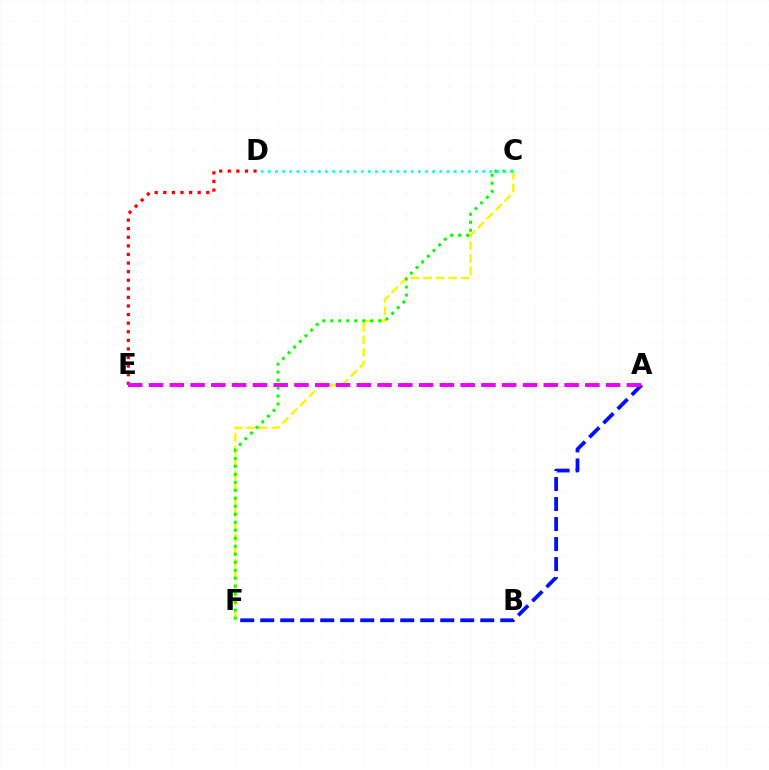{('C', 'F'): [{'color': '#fcf500', 'line_style': 'dashed', 'thickness': 1.71}, {'color': '#08ff00', 'line_style': 'dotted', 'thickness': 2.17}], ('A', 'F'): [{'color': '#0010ff', 'line_style': 'dashed', 'thickness': 2.72}], ('D', 'E'): [{'color': '#ff0000', 'line_style': 'dotted', 'thickness': 2.33}], ('C', 'D'): [{'color': '#00fff6', 'line_style': 'dotted', 'thickness': 1.94}], ('A', 'E'): [{'color': '#ee00ff', 'line_style': 'dashed', 'thickness': 2.82}]}